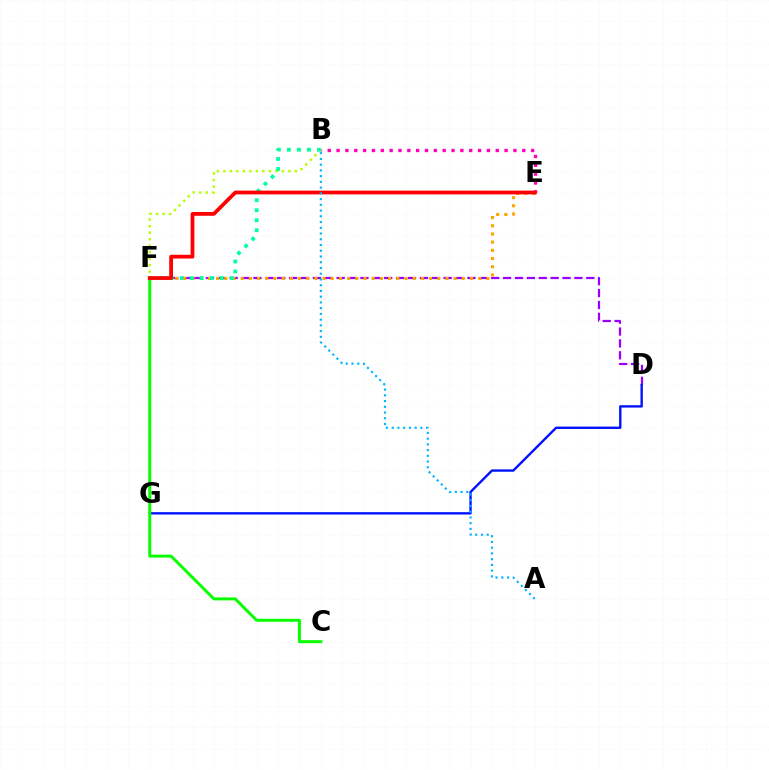{('B', 'F'): [{'color': '#b3ff00', 'line_style': 'dotted', 'thickness': 1.77}, {'color': '#00ff9d', 'line_style': 'dotted', 'thickness': 2.72}], ('D', 'F'): [{'color': '#9b00ff', 'line_style': 'dashed', 'thickness': 1.61}], ('D', 'G'): [{'color': '#0010ff', 'line_style': 'solid', 'thickness': 1.7}], ('E', 'F'): [{'color': '#ffa500', 'line_style': 'dotted', 'thickness': 2.23}, {'color': '#ff0000', 'line_style': 'solid', 'thickness': 2.7}], ('C', 'F'): [{'color': '#08ff00', 'line_style': 'solid', 'thickness': 2.13}], ('B', 'E'): [{'color': '#ff00bd', 'line_style': 'dotted', 'thickness': 2.4}], ('A', 'B'): [{'color': '#00b5ff', 'line_style': 'dotted', 'thickness': 1.56}]}